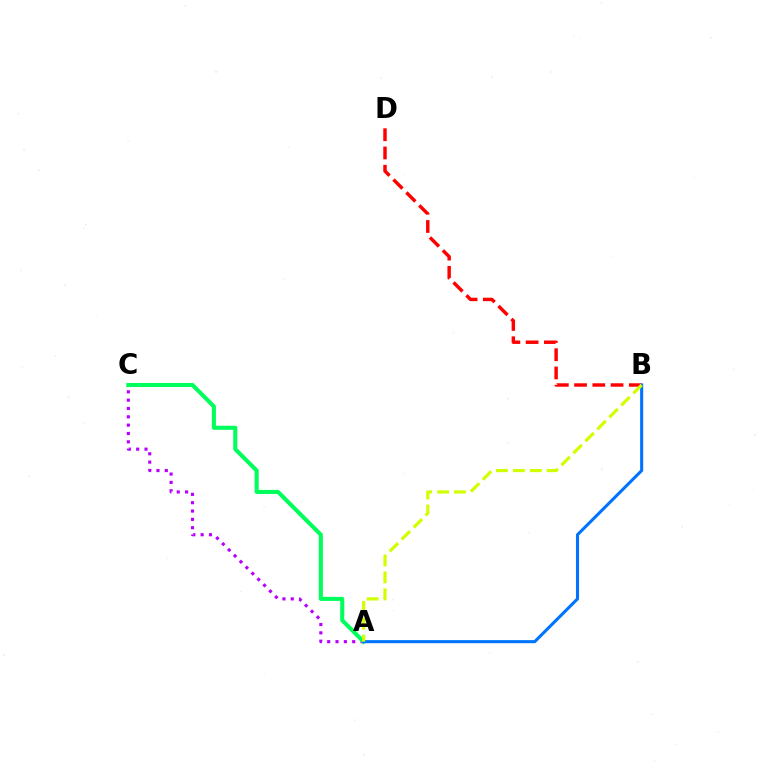{('A', 'C'): [{'color': '#b900ff', 'line_style': 'dotted', 'thickness': 2.26}, {'color': '#00ff5c', 'line_style': 'solid', 'thickness': 2.93}], ('B', 'D'): [{'color': '#ff0000', 'line_style': 'dashed', 'thickness': 2.48}], ('A', 'B'): [{'color': '#0074ff', 'line_style': 'solid', 'thickness': 2.22}, {'color': '#d1ff00', 'line_style': 'dashed', 'thickness': 2.3}]}